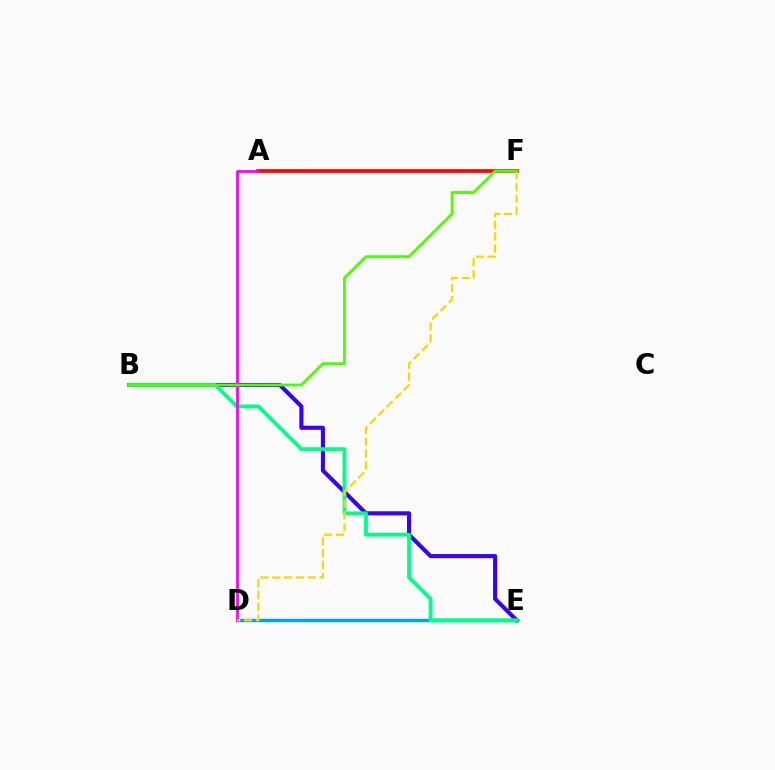{('D', 'E'): [{'color': '#009eff', 'line_style': 'solid', 'thickness': 2.45}], ('B', 'E'): [{'color': '#3700ff', 'line_style': 'solid', 'thickness': 2.95}, {'color': '#00ff86', 'line_style': 'solid', 'thickness': 2.75}], ('A', 'F'): [{'color': '#ff0000', 'line_style': 'solid', 'thickness': 2.63}], ('A', 'D'): [{'color': '#ff00ed', 'line_style': 'solid', 'thickness': 2.0}], ('D', 'F'): [{'color': '#ffd500', 'line_style': 'dashed', 'thickness': 1.61}], ('B', 'F'): [{'color': '#4fff00', 'line_style': 'solid', 'thickness': 2.05}]}